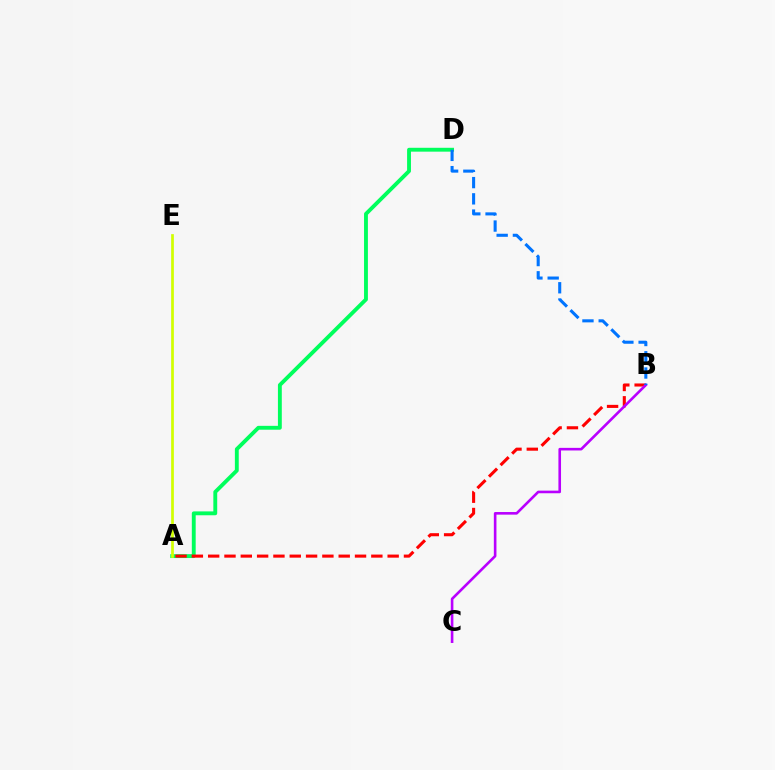{('A', 'D'): [{'color': '#00ff5c', 'line_style': 'solid', 'thickness': 2.78}], ('A', 'B'): [{'color': '#ff0000', 'line_style': 'dashed', 'thickness': 2.22}], ('B', 'C'): [{'color': '#b900ff', 'line_style': 'solid', 'thickness': 1.88}], ('B', 'D'): [{'color': '#0074ff', 'line_style': 'dashed', 'thickness': 2.21}], ('A', 'E'): [{'color': '#d1ff00', 'line_style': 'solid', 'thickness': 1.95}]}